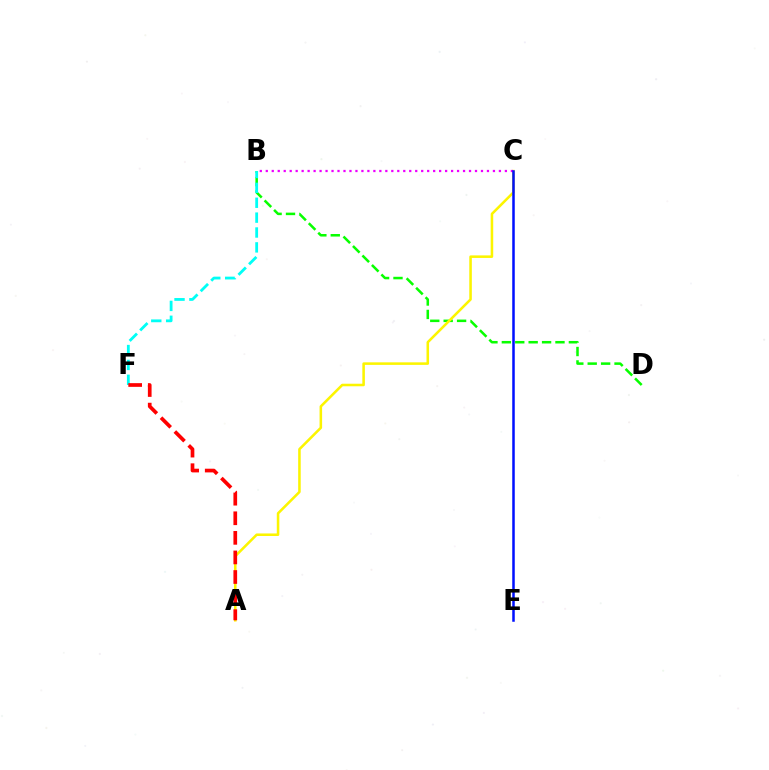{('B', 'D'): [{'color': '#08ff00', 'line_style': 'dashed', 'thickness': 1.82}], ('A', 'C'): [{'color': '#fcf500', 'line_style': 'solid', 'thickness': 1.84}], ('B', 'F'): [{'color': '#00fff6', 'line_style': 'dashed', 'thickness': 2.02}], ('B', 'C'): [{'color': '#ee00ff', 'line_style': 'dotted', 'thickness': 1.62}], ('A', 'F'): [{'color': '#ff0000', 'line_style': 'dashed', 'thickness': 2.66}], ('C', 'E'): [{'color': '#0010ff', 'line_style': 'solid', 'thickness': 1.81}]}